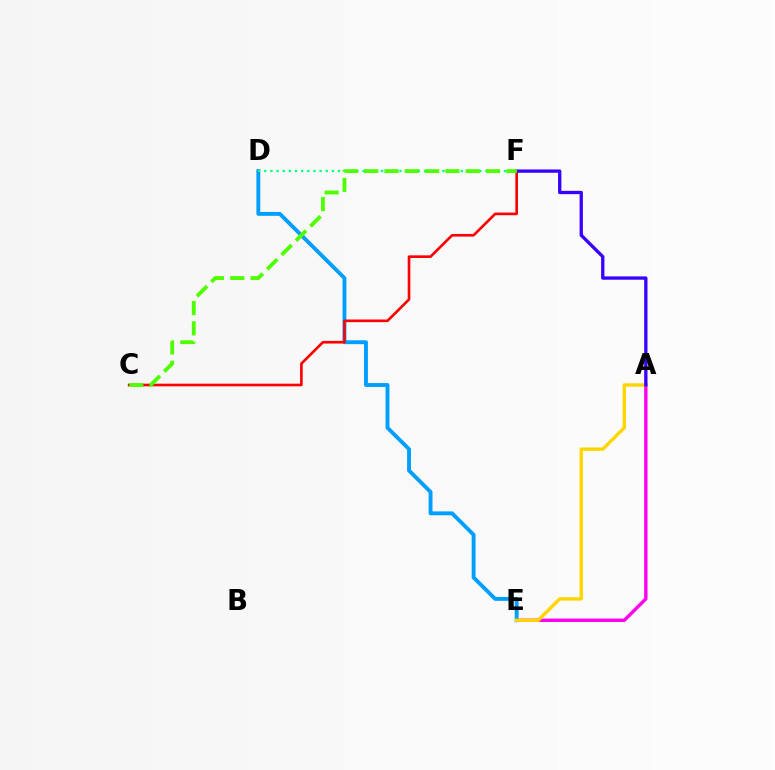{('A', 'E'): [{'color': '#ff00ed', 'line_style': 'solid', 'thickness': 2.44}, {'color': '#ffd500', 'line_style': 'solid', 'thickness': 2.44}], ('D', 'E'): [{'color': '#009eff', 'line_style': 'solid', 'thickness': 2.78}], ('C', 'F'): [{'color': '#ff0000', 'line_style': 'solid', 'thickness': 1.9}, {'color': '#4fff00', 'line_style': 'dashed', 'thickness': 2.76}], ('A', 'F'): [{'color': '#3700ff', 'line_style': 'solid', 'thickness': 2.38}], ('D', 'F'): [{'color': '#00ff86', 'line_style': 'dotted', 'thickness': 1.67}]}